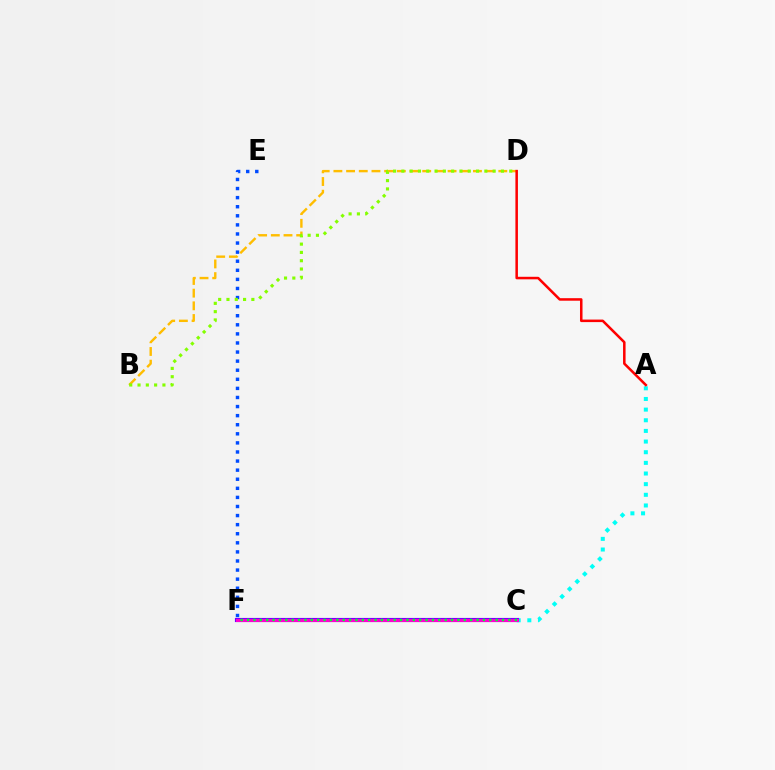{('B', 'D'): [{'color': '#ffbd00', 'line_style': 'dashed', 'thickness': 1.72}, {'color': '#84ff00', 'line_style': 'dotted', 'thickness': 2.25}], ('A', 'C'): [{'color': '#00fff6', 'line_style': 'dotted', 'thickness': 2.89}], ('C', 'F'): [{'color': '#7200ff', 'line_style': 'solid', 'thickness': 2.98}, {'color': '#ff00cf', 'line_style': 'solid', 'thickness': 2.2}, {'color': '#00ff39', 'line_style': 'dotted', 'thickness': 1.73}], ('E', 'F'): [{'color': '#004bff', 'line_style': 'dotted', 'thickness': 2.47}], ('A', 'D'): [{'color': '#ff0000', 'line_style': 'solid', 'thickness': 1.82}]}